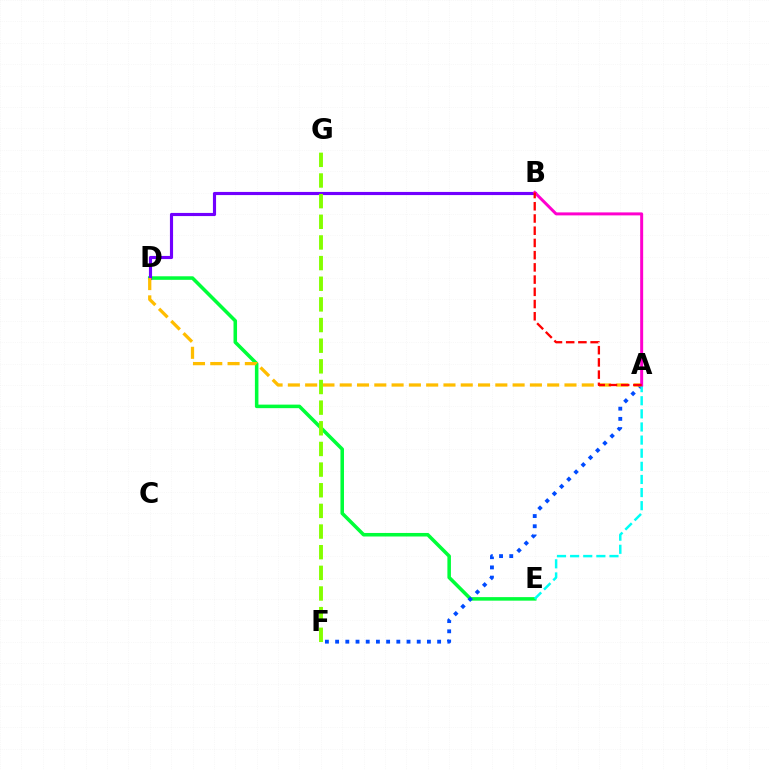{('D', 'E'): [{'color': '#00ff39', 'line_style': 'solid', 'thickness': 2.55}], ('B', 'D'): [{'color': '#7200ff', 'line_style': 'solid', 'thickness': 2.26}], ('A', 'F'): [{'color': '#004bff', 'line_style': 'dotted', 'thickness': 2.77}], ('A', 'D'): [{'color': '#ffbd00', 'line_style': 'dashed', 'thickness': 2.35}], ('F', 'G'): [{'color': '#84ff00', 'line_style': 'dashed', 'thickness': 2.81}], ('A', 'E'): [{'color': '#00fff6', 'line_style': 'dashed', 'thickness': 1.78}], ('A', 'B'): [{'color': '#ff00cf', 'line_style': 'solid', 'thickness': 2.14}, {'color': '#ff0000', 'line_style': 'dashed', 'thickness': 1.66}]}